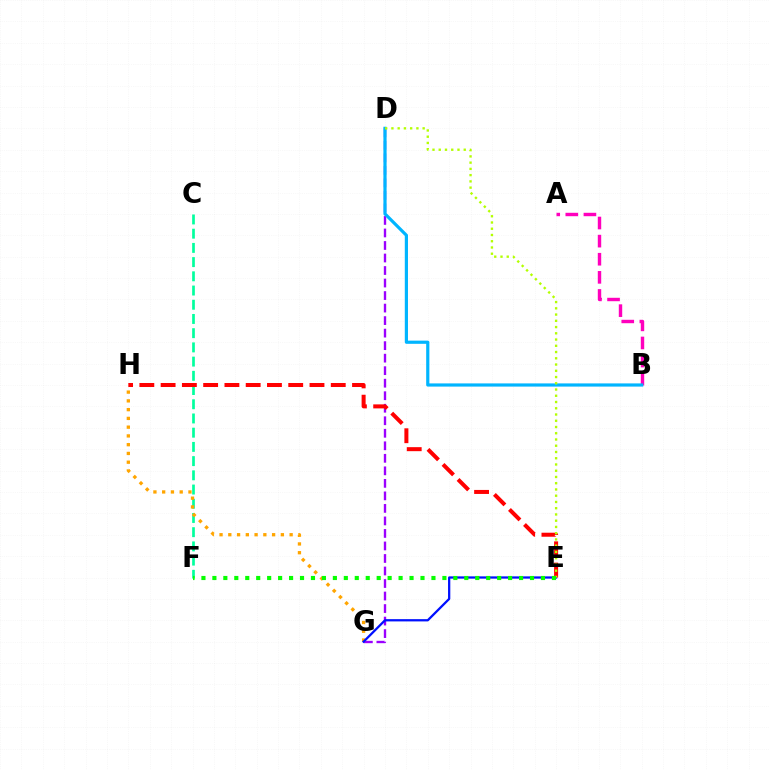{('A', 'B'): [{'color': '#ff00bd', 'line_style': 'dashed', 'thickness': 2.46}], ('C', 'F'): [{'color': '#00ff9d', 'line_style': 'dashed', 'thickness': 1.93}], ('D', 'G'): [{'color': '#9b00ff', 'line_style': 'dashed', 'thickness': 1.7}], ('B', 'D'): [{'color': '#00b5ff', 'line_style': 'solid', 'thickness': 2.29}], ('G', 'H'): [{'color': '#ffa500', 'line_style': 'dotted', 'thickness': 2.38}], ('E', 'G'): [{'color': '#0010ff', 'line_style': 'solid', 'thickness': 1.63}], ('E', 'H'): [{'color': '#ff0000', 'line_style': 'dashed', 'thickness': 2.89}], ('D', 'E'): [{'color': '#b3ff00', 'line_style': 'dotted', 'thickness': 1.7}], ('E', 'F'): [{'color': '#08ff00', 'line_style': 'dotted', 'thickness': 2.98}]}